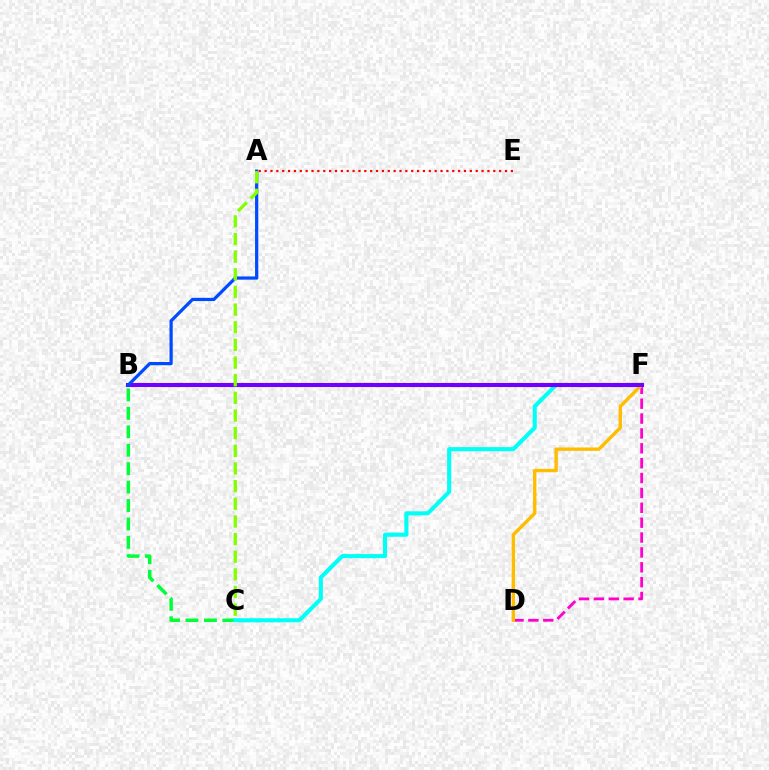{('D', 'F'): [{'color': '#ff00cf', 'line_style': 'dashed', 'thickness': 2.02}, {'color': '#ffbd00', 'line_style': 'solid', 'thickness': 2.43}], ('B', 'C'): [{'color': '#00ff39', 'line_style': 'dashed', 'thickness': 2.5}], ('A', 'E'): [{'color': '#ff0000', 'line_style': 'dotted', 'thickness': 1.59}], ('C', 'F'): [{'color': '#00fff6', 'line_style': 'solid', 'thickness': 2.94}], ('B', 'F'): [{'color': '#7200ff', 'line_style': 'solid', 'thickness': 2.95}], ('A', 'B'): [{'color': '#004bff', 'line_style': 'solid', 'thickness': 2.32}], ('A', 'C'): [{'color': '#84ff00', 'line_style': 'dashed', 'thickness': 2.4}]}